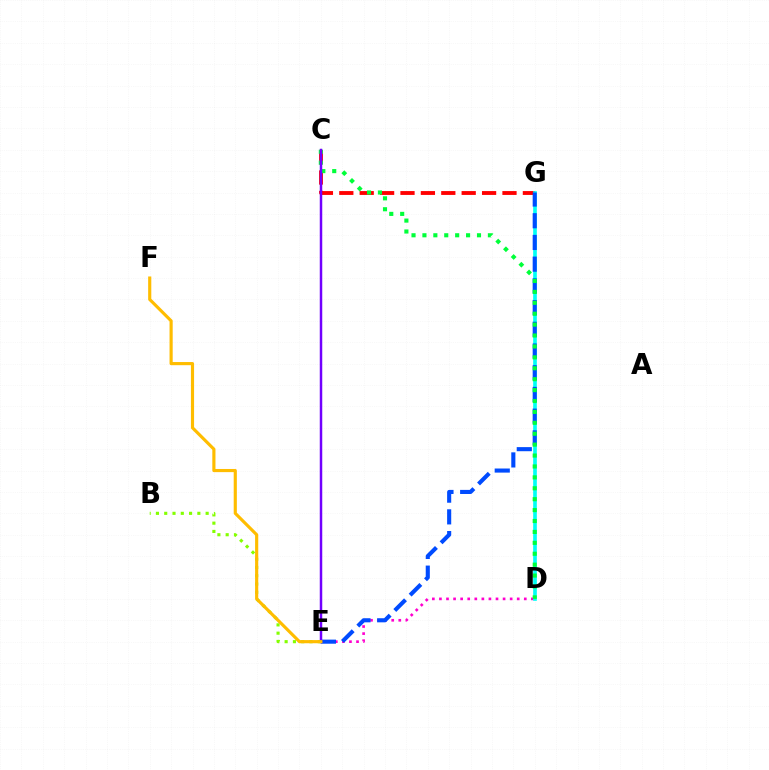{('C', 'G'): [{'color': '#ff0000', 'line_style': 'dashed', 'thickness': 2.77}], ('D', 'E'): [{'color': '#ff00cf', 'line_style': 'dotted', 'thickness': 1.92}], ('D', 'G'): [{'color': '#00fff6', 'line_style': 'solid', 'thickness': 2.63}], ('E', 'G'): [{'color': '#004bff', 'line_style': 'dashed', 'thickness': 2.95}], ('C', 'D'): [{'color': '#00ff39', 'line_style': 'dotted', 'thickness': 2.96}], ('B', 'E'): [{'color': '#84ff00', 'line_style': 'dotted', 'thickness': 2.25}], ('C', 'E'): [{'color': '#7200ff', 'line_style': 'solid', 'thickness': 1.79}], ('E', 'F'): [{'color': '#ffbd00', 'line_style': 'solid', 'thickness': 2.27}]}